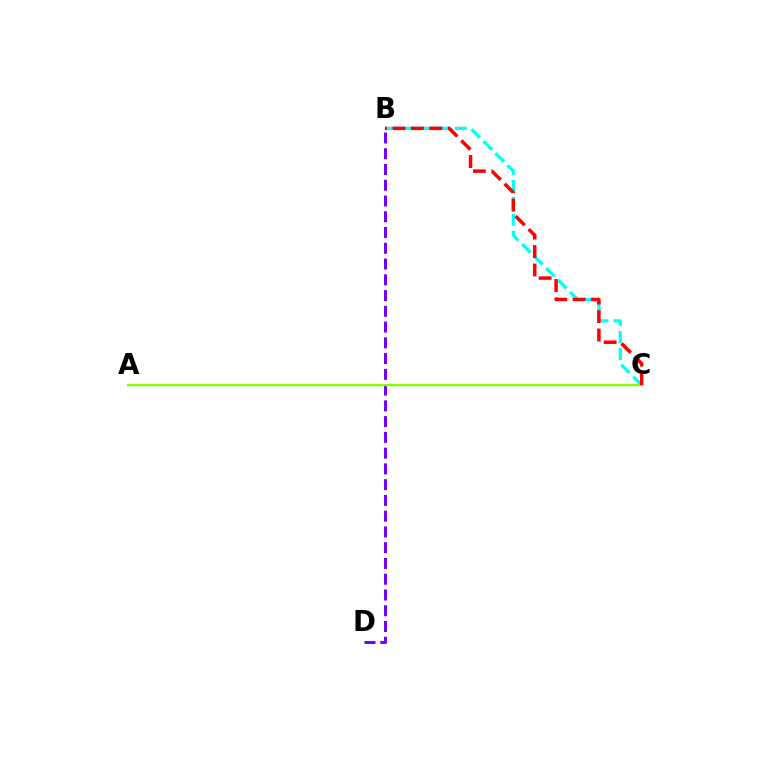{('B', 'C'): [{'color': '#00fff6', 'line_style': 'dashed', 'thickness': 2.31}, {'color': '#ff0000', 'line_style': 'dashed', 'thickness': 2.51}], ('B', 'D'): [{'color': '#7200ff', 'line_style': 'dashed', 'thickness': 2.14}], ('A', 'C'): [{'color': '#84ff00', 'line_style': 'solid', 'thickness': 1.7}]}